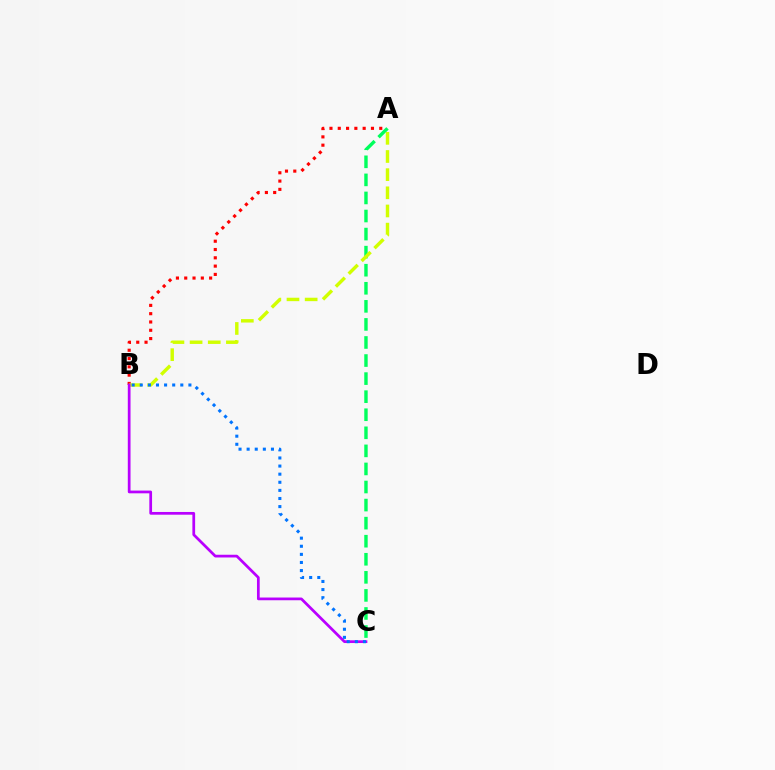{('A', 'B'): [{'color': '#ff0000', 'line_style': 'dotted', 'thickness': 2.25}, {'color': '#d1ff00', 'line_style': 'dashed', 'thickness': 2.47}], ('A', 'C'): [{'color': '#00ff5c', 'line_style': 'dashed', 'thickness': 2.45}], ('B', 'C'): [{'color': '#b900ff', 'line_style': 'solid', 'thickness': 1.97}, {'color': '#0074ff', 'line_style': 'dotted', 'thickness': 2.2}]}